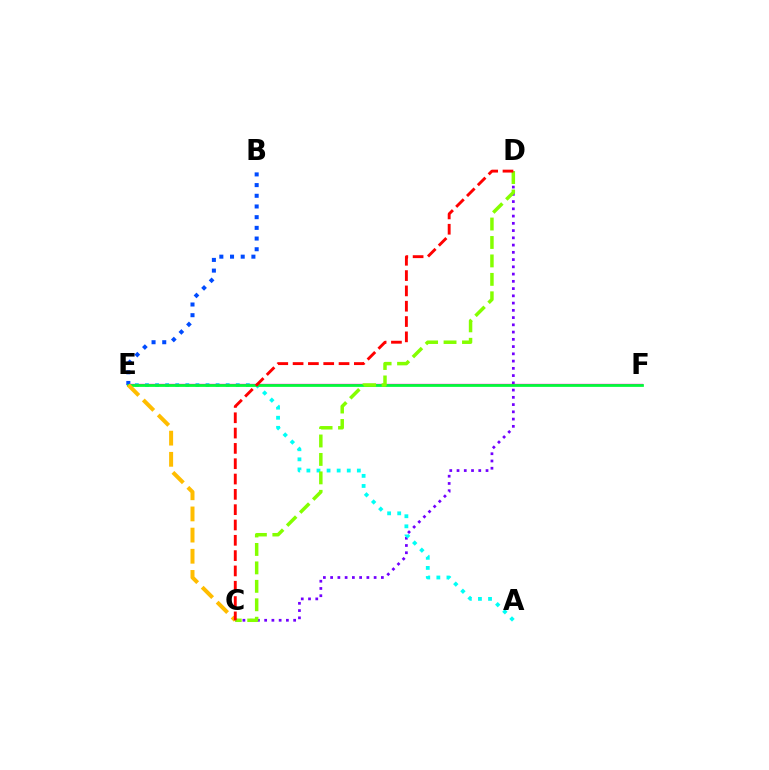{('C', 'D'): [{'color': '#7200ff', 'line_style': 'dotted', 'thickness': 1.97}, {'color': '#84ff00', 'line_style': 'dashed', 'thickness': 2.51}, {'color': '#ff0000', 'line_style': 'dashed', 'thickness': 2.08}], ('A', 'E'): [{'color': '#00fff6', 'line_style': 'dotted', 'thickness': 2.74}], ('E', 'F'): [{'color': '#ff00cf', 'line_style': 'solid', 'thickness': 1.68}, {'color': '#00ff39', 'line_style': 'solid', 'thickness': 1.97}], ('B', 'E'): [{'color': '#004bff', 'line_style': 'dotted', 'thickness': 2.9}], ('C', 'E'): [{'color': '#ffbd00', 'line_style': 'dashed', 'thickness': 2.87}]}